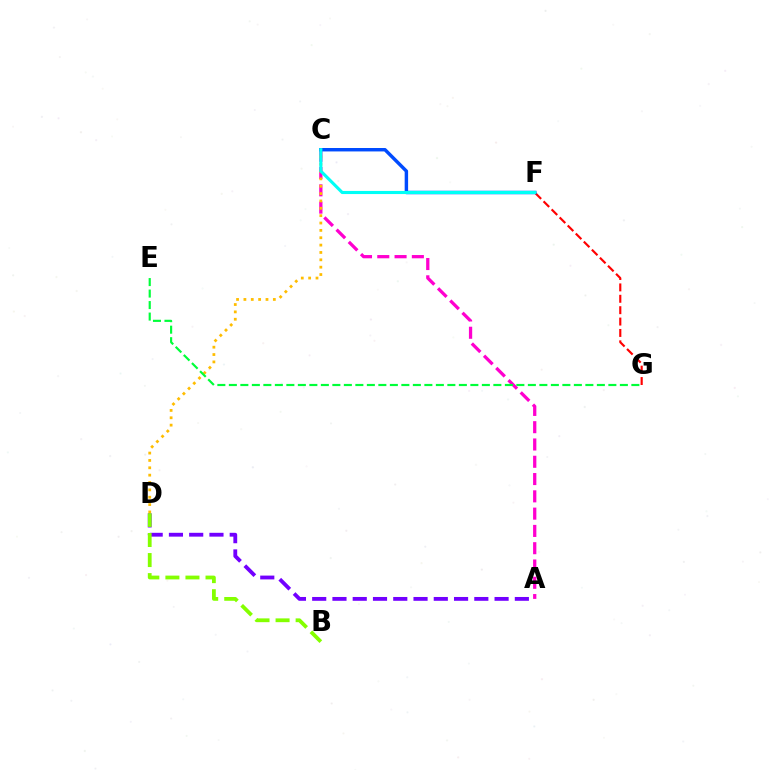{('A', 'C'): [{'color': '#ff00cf', 'line_style': 'dashed', 'thickness': 2.35}], ('A', 'D'): [{'color': '#7200ff', 'line_style': 'dashed', 'thickness': 2.75}], ('C', 'D'): [{'color': '#ffbd00', 'line_style': 'dotted', 'thickness': 2.0}], ('B', 'D'): [{'color': '#84ff00', 'line_style': 'dashed', 'thickness': 2.73}], ('F', 'G'): [{'color': '#ff0000', 'line_style': 'dashed', 'thickness': 1.55}], ('C', 'F'): [{'color': '#004bff', 'line_style': 'solid', 'thickness': 2.47}, {'color': '#00fff6', 'line_style': 'solid', 'thickness': 2.25}], ('E', 'G'): [{'color': '#00ff39', 'line_style': 'dashed', 'thickness': 1.56}]}